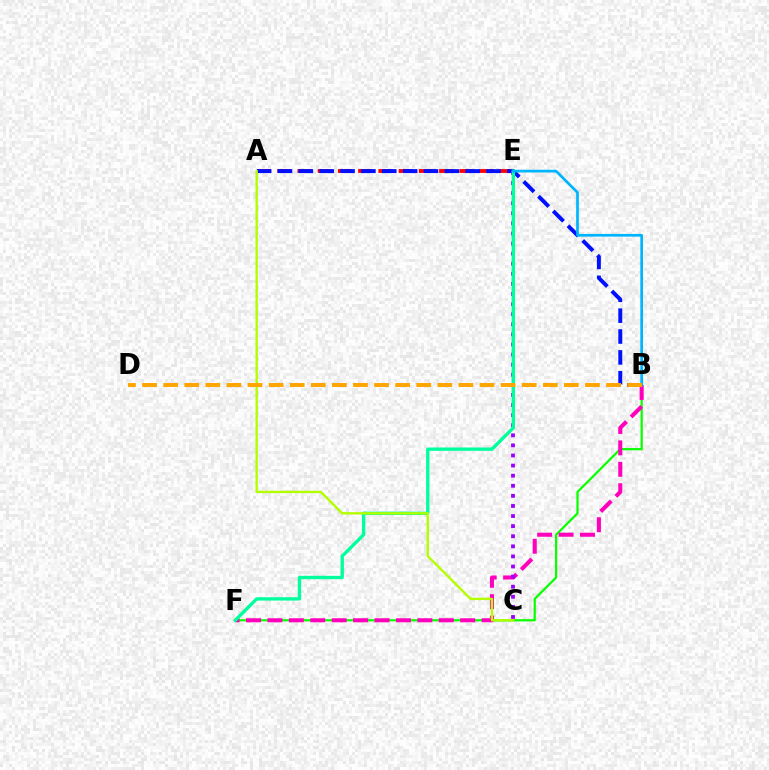{('A', 'E'): [{'color': '#ff0000', 'line_style': 'dashed', 'thickness': 2.75}], ('B', 'F'): [{'color': '#08ff00', 'line_style': 'solid', 'thickness': 1.61}, {'color': '#ff00bd', 'line_style': 'dashed', 'thickness': 2.91}], ('A', 'B'): [{'color': '#0010ff', 'line_style': 'dashed', 'thickness': 2.83}], ('C', 'E'): [{'color': '#9b00ff', 'line_style': 'dotted', 'thickness': 2.74}], ('E', 'F'): [{'color': '#00ff9d', 'line_style': 'solid', 'thickness': 2.41}], ('B', 'E'): [{'color': '#00b5ff', 'line_style': 'solid', 'thickness': 1.95}], ('A', 'C'): [{'color': '#b3ff00', 'line_style': 'solid', 'thickness': 1.71}], ('B', 'D'): [{'color': '#ffa500', 'line_style': 'dashed', 'thickness': 2.87}]}